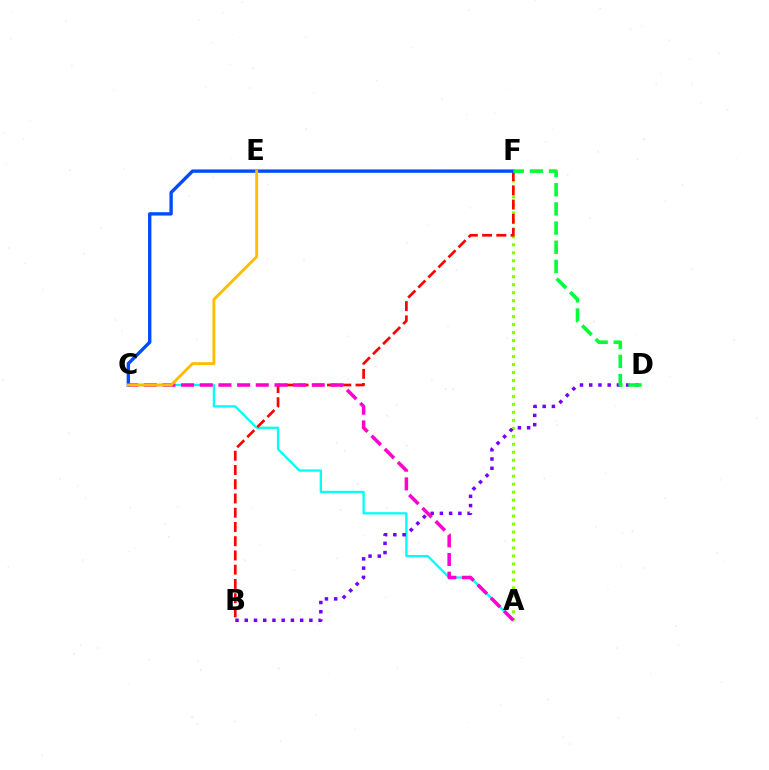{('A', 'C'): [{'color': '#00fff6', 'line_style': 'solid', 'thickness': 1.67}, {'color': '#ff00cf', 'line_style': 'dashed', 'thickness': 2.54}], ('A', 'F'): [{'color': '#84ff00', 'line_style': 'dotted', 'thickness': 2.17}], ('B', 'F'): [{'color': '#ff0000', 'line_style': 'dashed', 'thickness': 1.93}], ('B', 'D'): [{'color': '#7200ff', 'line_style': 'dotted', 'thickness': 2.51}], ('C', 'F'): [{'color': '#004bff', 'line_style': 'solid', 'thickness': 2.42}], ('D', 'F'): [{'color': '#00ff39', 'line_style': 'dashed', 'thickness': 2.6}], ('C', 'E'): [{'color': '#ffbd00', 'line_style': 'solid', 'thickness': 2.08}]}